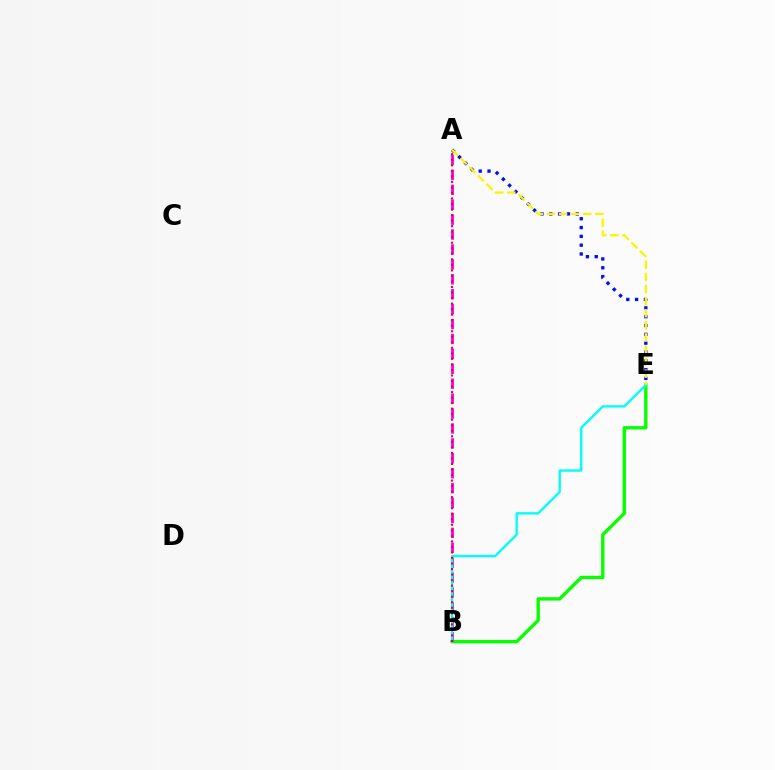{('B', 'E'): [{'color': '#08ff00', 'line_style': 'solid', 'thickness': 2.42}, {'color': '#00fff6', 'line_style': 'solid', 'thickness': 1.7}], ('A', 'B'): [{'color': '#ee00ff', 'line_style': 'dashed', 'thickness': 2.03}, {'color': '#ff0000', 'line_style': 'dotted', 'thickness': 1.5}], ('A', 'E'): [{'color': '#0010ff', 'line_style': 'dotted', 'thickness': 2.4}, {'color': '#fcf500', 'line_style': 'dashed', 'thickness': 1.64}]}